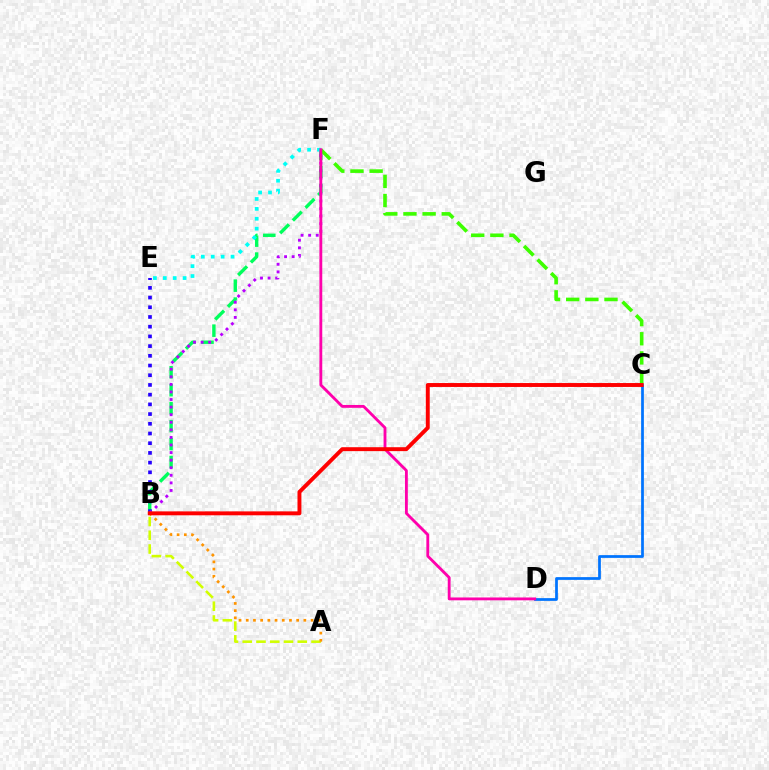{('B', 'F'): [{'color': '#00ff5c', 'line_style': 'dashed', 'thickness': 2.44}, {'color': '#b900ff', 'line_style': 'dotted', 'thickness': 2.06}], ('C', 'D'): [{'color': '#0074ff', 'line_style': 'solid', 'thickness': 1.98}], ('E', 'F'): [{'color': '#00fff6', 'line_style': 'dotted', 'thickness': 2.69}], ('A', 'B'): [{'color': '#d1ff00', 'line_style': 'dashed', 'thickness': 1.87}, {'color': '#ff9400', 'line_style': 'dotted', 'thickness': 1.96}], ('C', 'F'): [{'color': '#3dff00', 'line_style': 'dashed', 'thickness': 2.6}], ('B', 'E'): [{'color': '#2500ff', 'line_style': 'dotted', 'thickness': 2.64}], ('D', 'F'): [{'color': '#ff00ac', 'line_style': 'solid', 'thickness': 2.05}], ('B', 'C'): [{'color': '#ff0000', 'line_style': 'solid', 'thickness': 2.82}]}